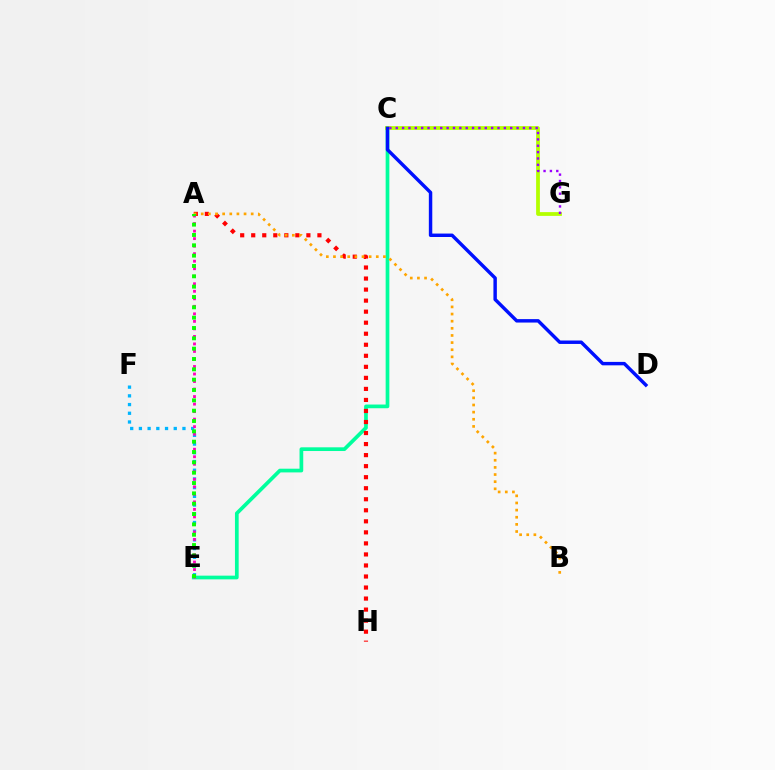{('C', 'E'): [{'color': '#00ff9d', 'line_style': 'solid', 'thickness': 2.67}], ('C', 'G'): [{'color': '#b3ff00', 'line_style': 'solid', 'thickness': 2.71}, {'color': '#9b00ff', 'line_style': 'dotted', 'thickness': 1.73}], ('C', 'D'): [{'color': '#0010ff', 'line_style': 'solid', 'thickness': 2.47}], ('E', 'F'): [{'color': '#00b5ff', 'line_style': 'dotted', 'thickness': 2.37}], ('A', 'H'): [{'color': '#ff0000', 'line_style': 'dotted', 'thickness': 3.0}], ('A', 'B'): [{'color': '#ffa500', 'line_style': 'dotted', 'thickness': 1.94}], ('A', 'E'): [{'color': '#ff00bd', 'line_style': 'dotted', 'thickness': 2.04}, {'color': '#08ff00', 'line_style': 'dotted', 'thickness': 2.81}]}